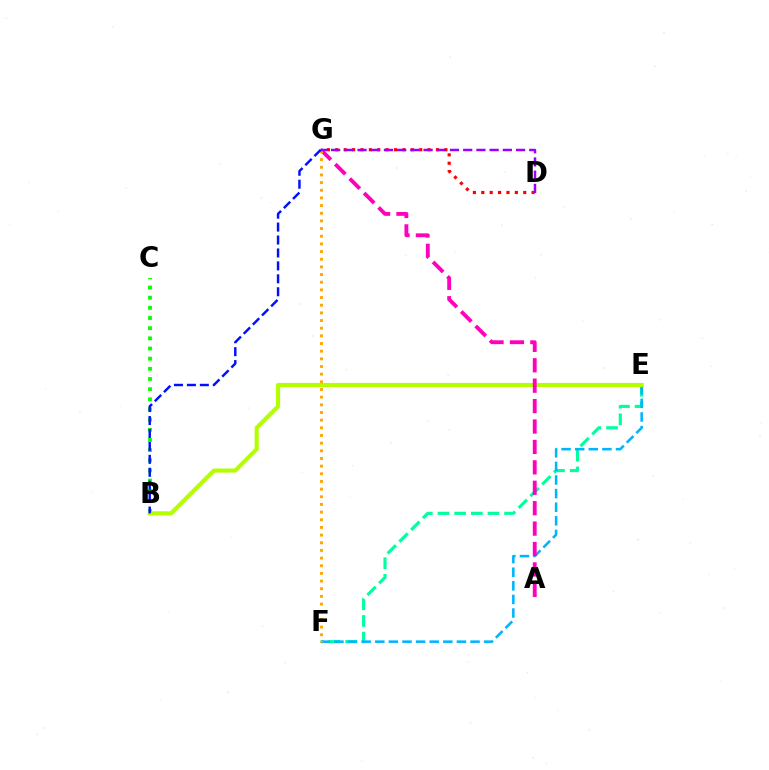{('B', 'C'): [{'color': '#08ff00', 'line_style': 'dotted', 'thickness': 2.76}], ('E', 'F'): [{'color': '#00ff9d', 'line_style': 'dashed', 'thickness': 2.26}, {'color': '#00b5ff', 'line_style': 'dashed', 'thickness': 1.85}], ('B', 'E'): [{'color': '#b3ff00', 'line_style': 'solid', 'thickness': 2.95}], ('D', 'G'): [{'color': '#ff0000', 'line_style': 'dotted', 'thickness': 2.28}, {'color': '#9b00ff', 'line_style': 'dashed', 'thickness': 1.79}], ('A', 'G'): [{'color': '#ff00bd', 'line_style': 'dashed', 'thickness': 2.77}], ('F', 'G'): [{'color': '#ffa500', 'line_style': 'dotted', 'thickness': 2.08}], ('B', 'G'): [{'color': '#0010ff', 'line_style': 'dashed', 'thickness': 1.76}]}